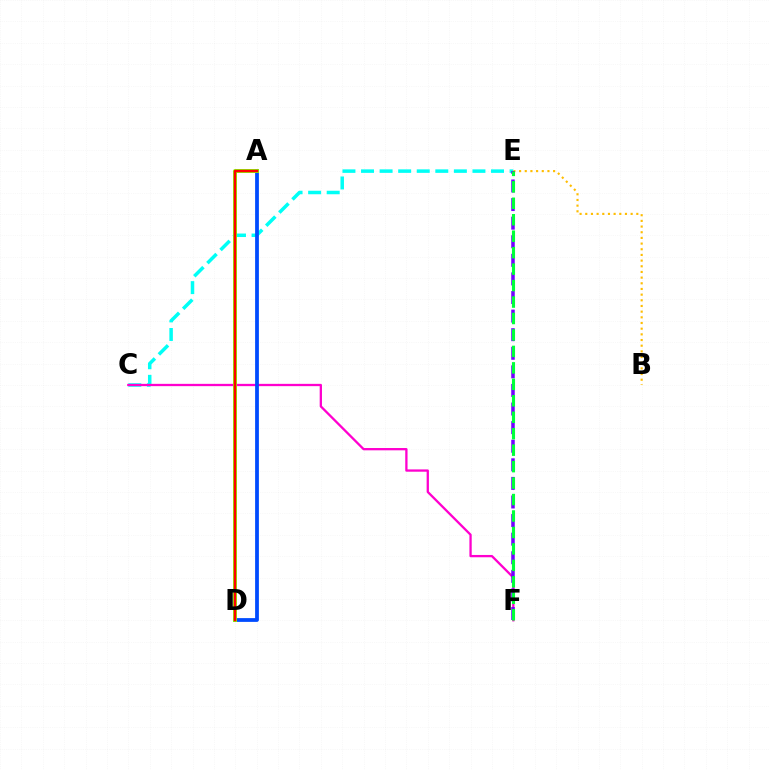{('C', 'E'): [{'color': '#00fff6', 'line_style': 'dashed', 'thickness': 2.52}], ('B', 'E'): [{'color': '#ffbd00', 'line_style': 'dotted', 'thickness': 1.54}], ('C', 'F'): [{'color': '#ff00cf', 'line_style': 'solid', 'thickness': 1.65}], ('A', 'D'): [{'color': '#004bff', 'line_style': 'solid', 'thickness': 2.71}, {'color': '#84ff00', 'line_style': 'solid', 'thickness': 2.83}, {'color': '#ff0000', 'line_style': 'solid', 'thickness': 1.78}], ('E', 'F'): [{'color': '#7200ff', 'line_style': 'dashed', 'thickness': 2.53}, {'color': '#00ff39', 'line_style': 'dashed', 'thickness': 2.24}]}